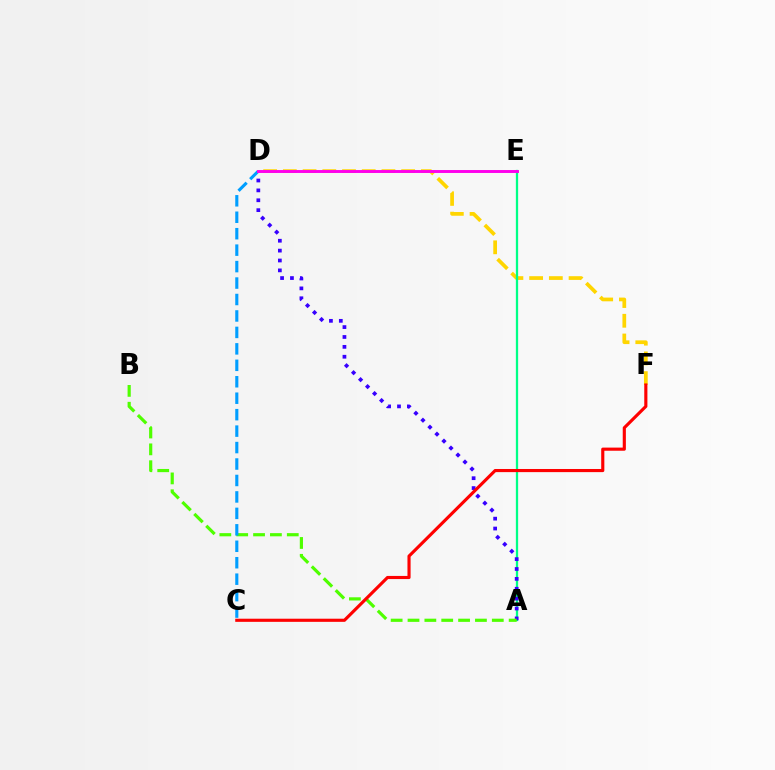{('D', 'F'): [{'color': '#ffd500', 'line_style': 'dashed', 'thickness': 2.68}], ('A', 'E'): [{'color': '#00ff86', 'line_style': 'solid', 'thickness': 1.63}], ('A', 'D'): [{'color': '#3700ff', 'line_style': 'dotted', 'thickness': 2.69}], ('A', 'B'): [{'color': '#4fff00', 'line_style': 'dashed', 'thickness': 2.29}], ('C', 'D'): [{'color': '#009eff', 'line_style': 'dashed', 'thickness': 2.23}], ('C', 'F'): [{'color': '#ff0000', 'line_style': 'solid', 'thickness': 2.26}], ('D', 'E'): [{'color': '#ff00ed', 'line_style': 'solid', 'thickness': 2.11}]}